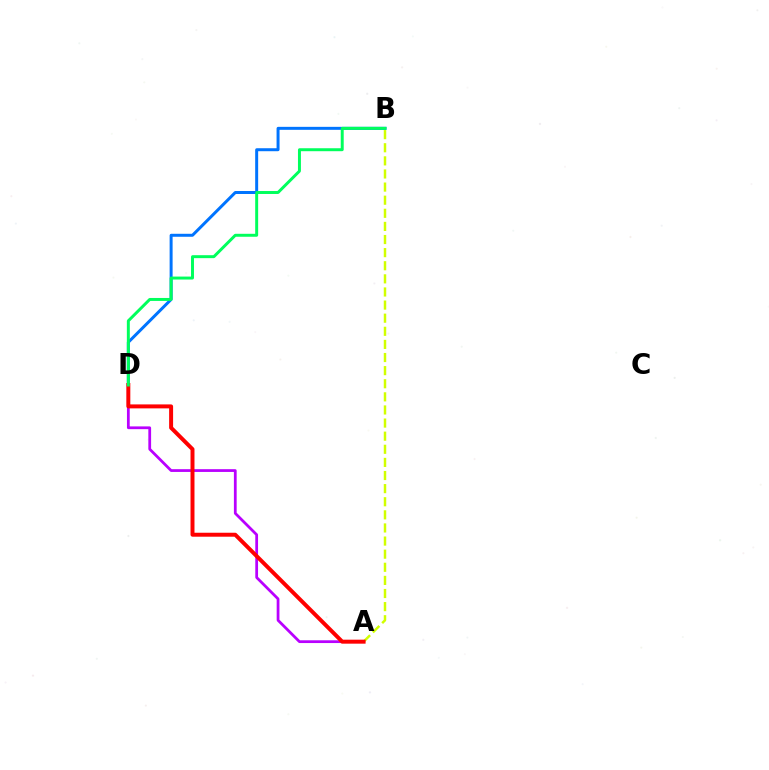{('A', 'D'): [{'color': '#b900ff', 'line_style': 'solid', 'thickness': 1.99}, {'color': '#ff0000', 'line_style': 'solid', 'thickness': 2.86}], ('B', 'D'): [{'color': '#0074ff', 'line_style': 'solid', 'thickness': 2.15}, {'color': '#00ff5c', 'line_style': 'solid', 'thickness': 2.13}], ('A', 'B'): [{'color': '#d1ff00', 'line_style': 'dashed', 'thickness': 1.78}]}